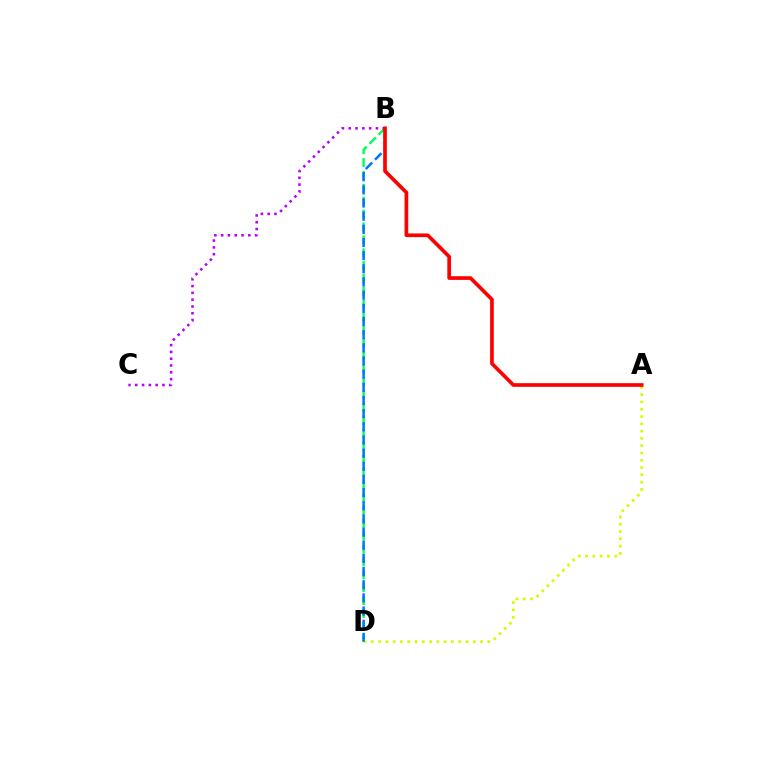{('B', 'D'): [{'color': '#00ff5c', 'line_style': 'dashed', 'thickness': 1.75}, {'color': '#0074ff', 'line_style': 'dashed', 'thickness': 1.79}], ('B', 'C'): [{'color': '#b900ff', 'line_style': 'dotted', 'thickness': 1.85}], ('A', 'D'): [{'color': '#d1ff00', 'line_style': 'dotted', 'thickness': 1.98}], ('A', 'B'): [{'color': '#ff0000', 'line_style': 'solid', 'thickness': 2.65}]}